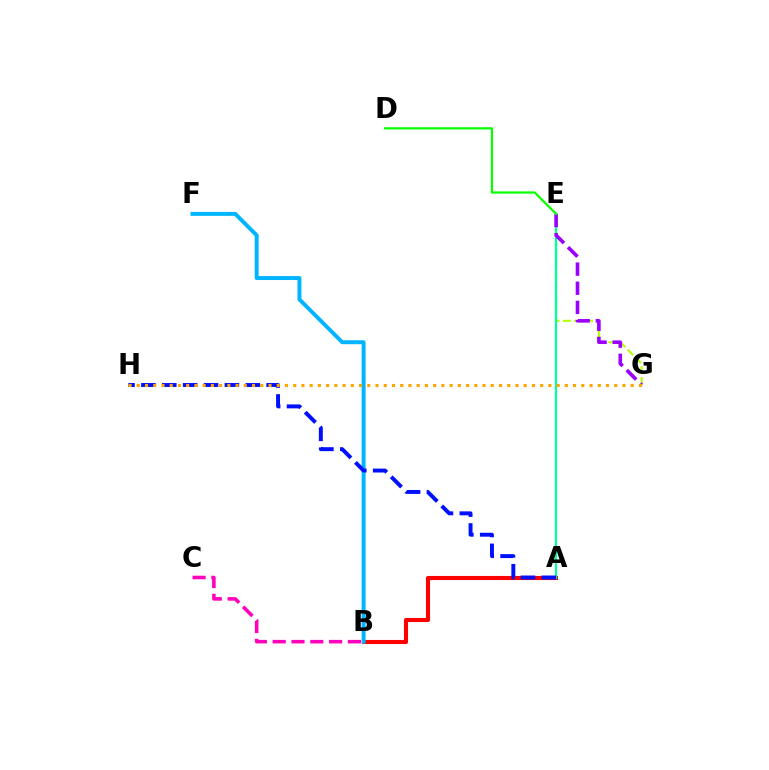{('E', 'G'): [{'color': '#b3ff00', 'line_style': 'dashed', 'thickness': 1.51}, {'color': '#9b00ff', 'line_style': 'dashed', 'thickness': 2.6}], ('A', 'B'): [{'color': '#ff0000', 'line_style': 'solid', 'thickness': 2.95}], ('B', 'F'): [{'color': '#00b5ff', 'line_style': 'solid', 'thickness': 2.84}], ('A', 'E'): [{'color': '#00ff9d', 'line_style': 'solid', 'thickness': 1.58}], ('D', 'E'): [{'color': '#08ff00', 'line_style': 'solid', 'thickness': 1.61}], ('A', 'H'): [{'color': '#0010ff', 'line_style': 'dashed', 'thickness': 2.84}], ('G', 'H'): [{'color': '#ffa500', 'line_style': 'dotted', 'thickness': 2.24}], ('B', 'C'): [{'color': '#ff00bd', 'line_style': 'dashed', 'thickness': 2.56}]}